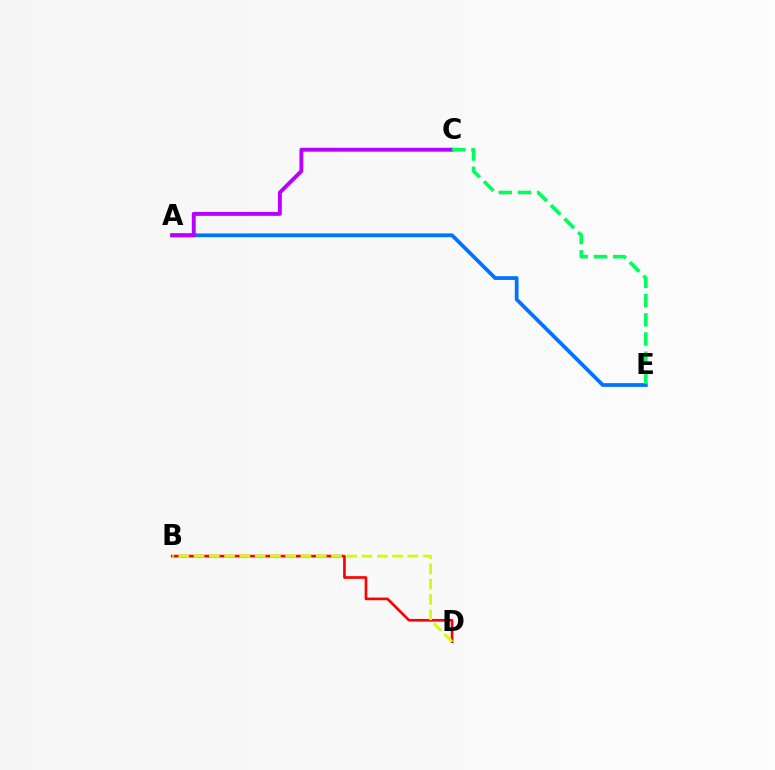{('A', 'E'): [{'color': '#0074ff', 'line_style': 'solid', 'thickness': 2.71}], ('A', 'C'): [{'color': '#b900ff', 'line_style': 'solid', 'thickness': 2.82}], ('C', 'E'): [{'color': '#00ff5c', 'line_style': 'dashed', 'thickness': 2.61}], ('B', 'D'): [{'color': '#ff0000', 'line_style': 'solid', 'thickness': 1.92}, {'color': '#d1ff00', 'line_style': 'dashed', 'thickness': 2.07}]}